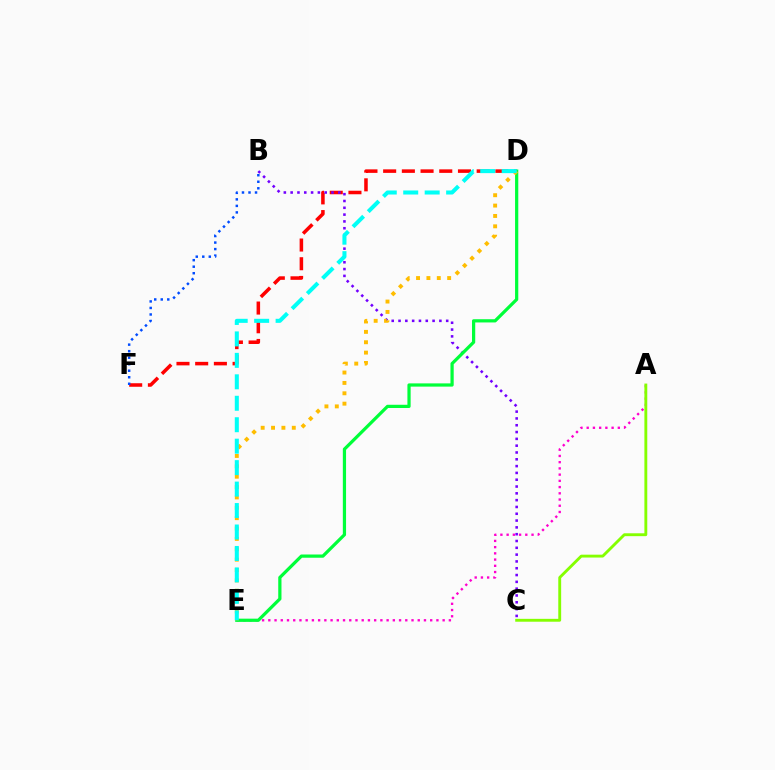{('A', 'E'): [{'color': '#ff00cf', 'line_style': 'dotted', 'thickness': 1.69}], ('D', 'F'): [{'color': '#ff0000', 'line_style': 'dashed', 'thickness': 2.54}], ('B', 'C'): [{'color': '#7200ff', 'line_style': 'dotted', 'thickness': 1.85}], ('D', 'E'): [{'color': '#00ff39', 'line_style': 'solid', 'thickness': 2.32}, {'color': '#ffbd00', 'line_style': 'dotted', 'thickness': 2.82}, {'color': '#00fff6', 'line_style': 'dashed', 'thickness': 2.91}], ('B', 'F'): [{'color': '#004bff', 'line_style': 'dotted', 'thickness': 1.77}], ('A', 'C'): [{'color': '#84ff00', 'line_style': 'solid', 'thickness': 2.07}]}